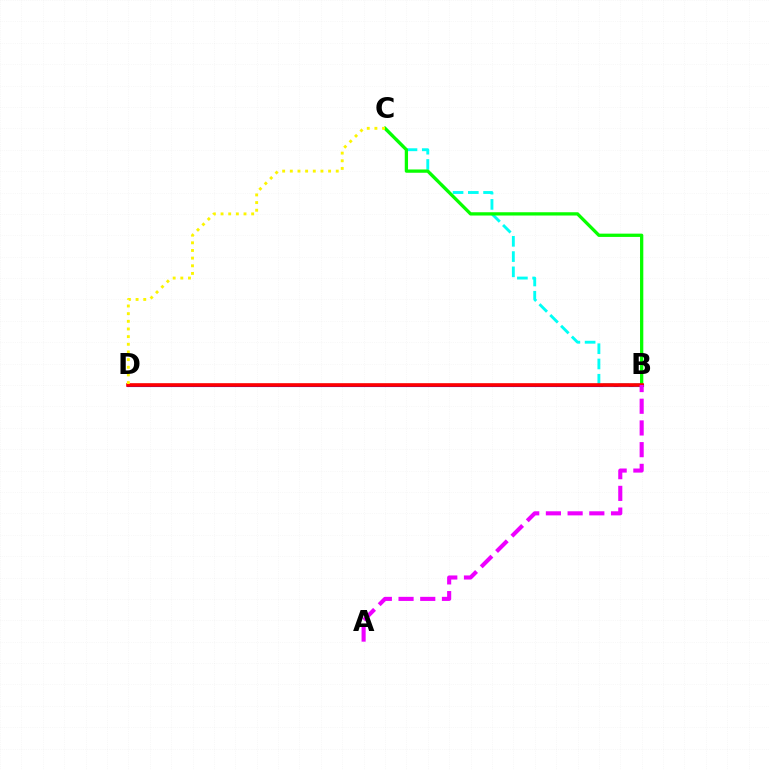{('B', 'D'): [{'color': '#0010ff', 'line_style': 'solid', 'thickness': 2.24}, {'color': '#ff0000', 'line_style': 'solid', 'thickness': 2.6}], ('B', 'C'): [{'color': '#00fff6', 'line_style': 'dashed', 'thickness': 2.07}, {'color': '#08ff00', 'line_style': 'solid', 'thickness': 2.36}], ('A', 'B'): [{'color': '#ee00ff', 'line_style': 'dashed', 'thickness': 2.95}], ('C', 'D'): [{'color': '#fcf500', 'line_style': 'dotted', 'thickness': 2.08}]}